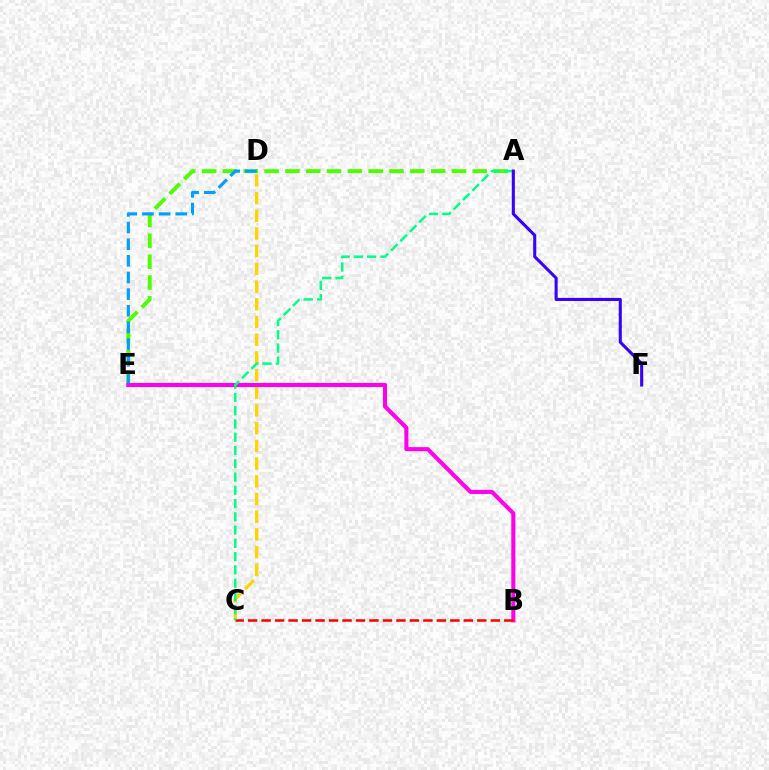{('A', 'E'): [{'color': '#4fff00', 'line_style': 'dashed', 'thickness': 2.83}], ('C', 'D'): [{'color': '#ffd500', 'line_style': 'dashed', 'thickness': 2.41}], ('B', 'E'): [{'color': '#ff00ed', 'line_style': 'solid', 'thickness': 2.93}], ('B', 'C'): [{'color': '#ff0000', 'line_style': 'dashed', 'thickness': 1.83}], ('A', 'C'): [{'color': '#00ff86', 'line_style': 'dashed', 'thickness': 1.8}], ('A', 'F'): [{'color': '#3700ff', 'line_style': 'solid', 'thickness': 2.21}], ('D', 'E'): [{'color': '#009eff', 'line_style': 'dashed', 'thickness': 2.26}]}